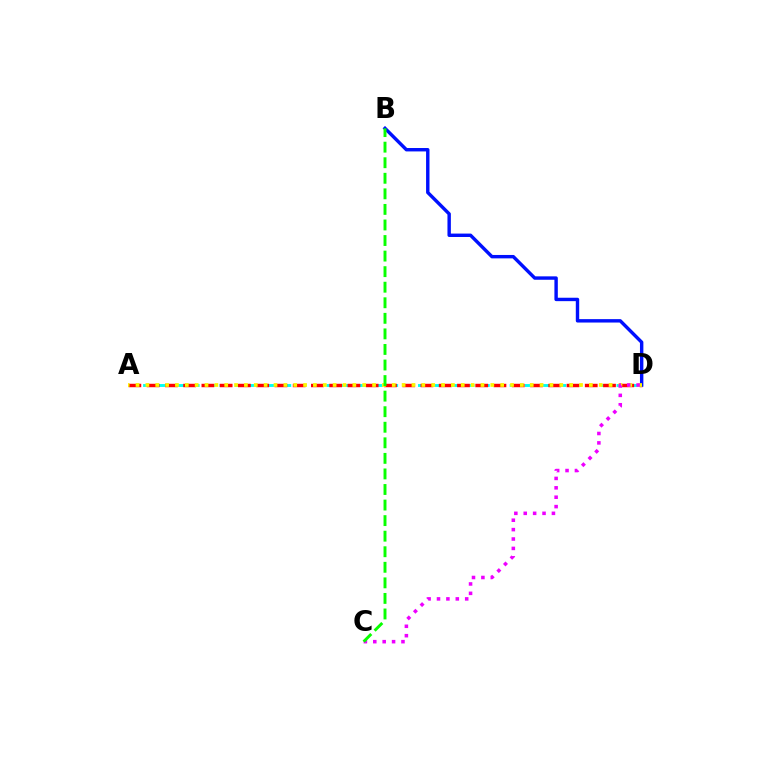{('A', 'D'): [{'color': '#00fff6', 'line_style': 'dashed', 'thickness': 2.07}, {'color': '#ff0000', 'line_style': 'dashed', 'thickness': 2.48}, {'color': '#fcf500', 'line_style': 'dotted', 'thickness': 2.68}], ('B', 'D'): [{'color': '#0010ff', 'line_style': 'solid', 'thickness': 2.45}], ('C', 'D'): [{'color': '#ee00ff', 'line_style': 'dotted', 'thickness': 2.55}], ('B', 'C'): [{'color': '#08ff00', 'line_style': 'dashed', 'thickness': 2.11}]}